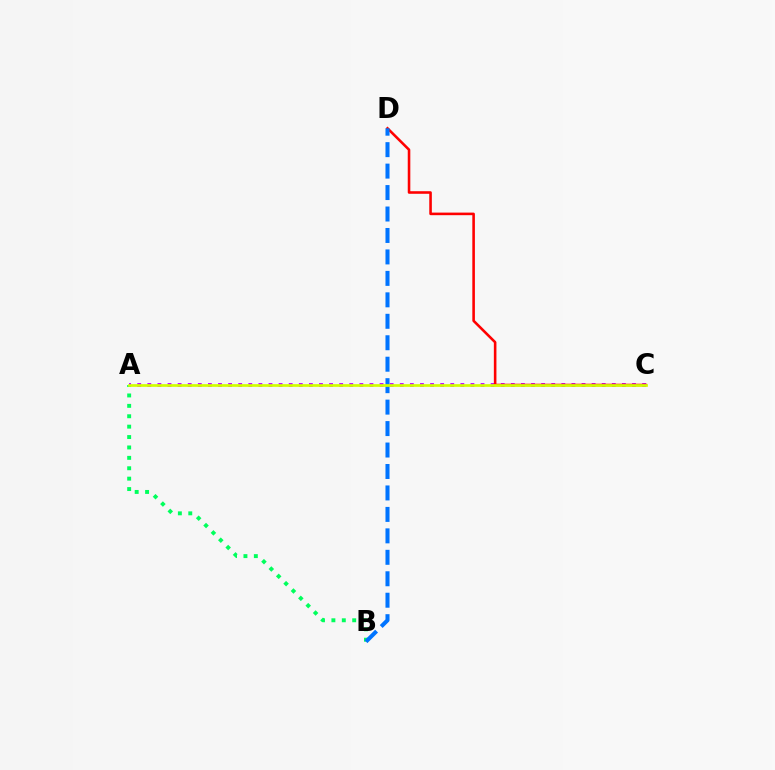{('A', 'C'): [{'color': '#b900ff', 'line_style': 'dotted', 'thickness': 2.74}, {'color': '#d1ff00', 'line_style': 'solid', 'thickness': 1.95}], ('C', 'D'): [{'color': '#ff0000', 'line_style': 'solid', 'thickness': 1.86}], ('A', 'B'): [{'color': '#00ff5c', 'line_style': 'dotted', 'thickness': 2.83}], ('B', 'D'): [{'color': '#0074ff', 'line_style': 'dashed', 'thickness': 2.91}]}